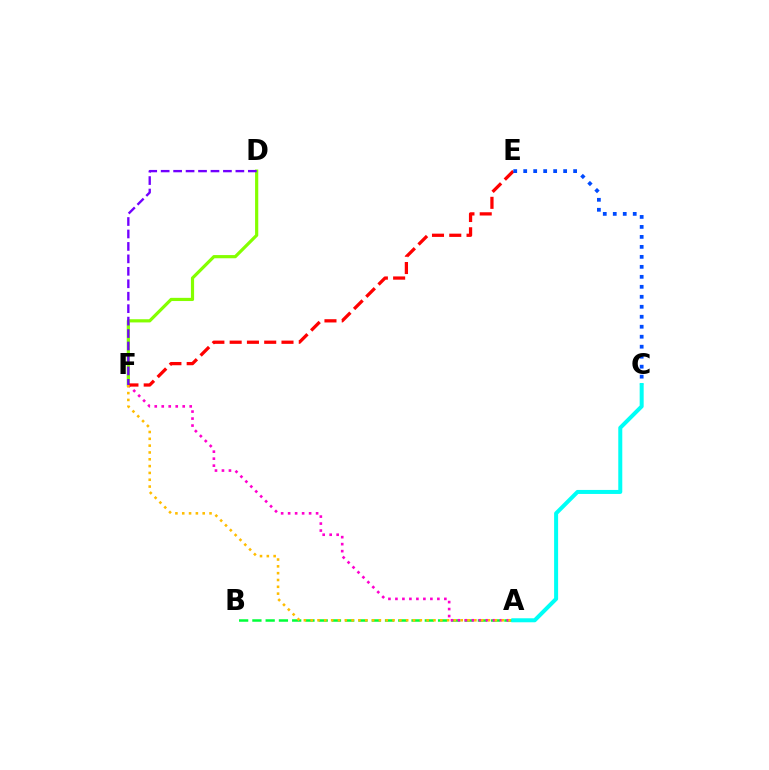{('D', 'F'): [{'color': '#84ff00', 'line_style': 'solid', 'thickness': 2.3}, {'color': '#7200ff', 'line_style': 'dashed', 'thickness': 1.69}], ('A', 'B'): [{'color': '#00ff39', 'line_style': 'dashed', 'thickness': 1.8}], ('A', 'F'): [{'color': '#ff00cf', 'line_style': 'dotted', 'thickness': 1.9}, {'color': '#ffbd00', 'line_style': 'dotted', 'thickness': 1.85}], ('E', 'F'): [{'color': '#ff0000', 'line_style': 'dashed', 'thickness': 2.35}], ('C', 'E'): [{'color': '#004bff', 'line_style': 'dotted', 'thickness': 2.71}], ('A', 'C'): [{'color': '#00fff6', 'line_style': 'solid', 'thickness': 2.88}]}